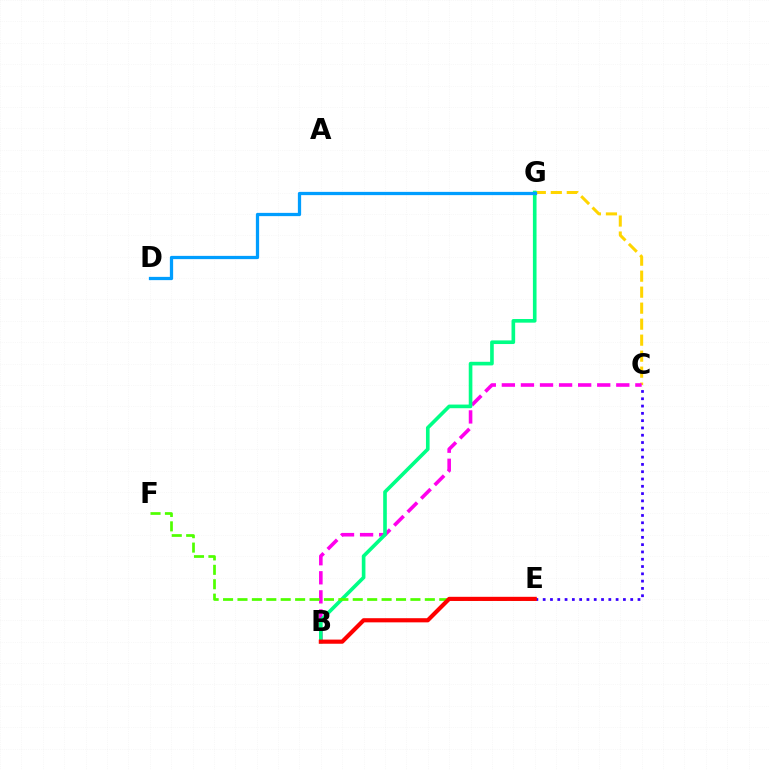{('C', 'G'): [{'color': '#ffd500', 'line_style': 'dashed', 'thickness': 2.17}], ('B', 'C'): [{'color': '#ff00ed', 'line_style': 'dashed', 'thickness': 2.59}], ('B', 'G'): [{'color': '#00ff86', 'line_style': 'solid', 'thickness': 2.62}], ('C', 'E'): [{'color': '#3700ff', 'line_style': 'dotted', 'thickness': 1.98}], ('D', 'G'): [{'color': '#009eff', 'line_style': 'solid', 'thickness': 2.35}], ('E', 'F'): [{'color': '#4fff00', 'line_style': 'dashed', 'thickness': 1.96}], ('B', 'E'): [{'color': '#ff0000', 'line_style': 'solid', 'thickness': 2.99}]}